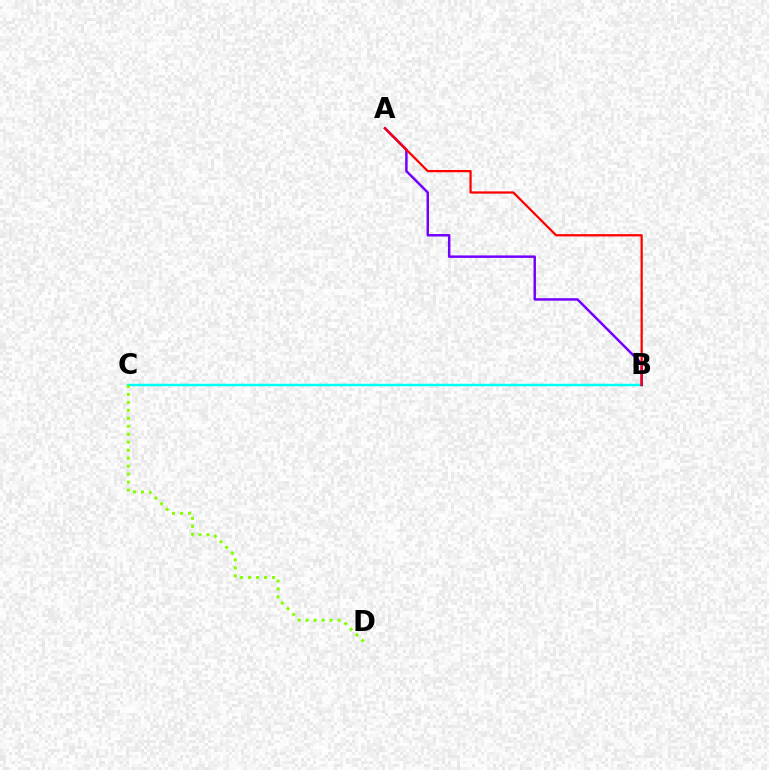{('B', 'C'): [{'color': '#00fff6', 'line_style': 'solid', 'thickness': 1.78}], ('A', 'B'): [{'color': '#7200ff', 'line_style': 'solid', 'thickness': 1.78}, {'color': '#ff0000', 'line_style': 'solid', 'thickness': 1.62}], ('C', 'D'): [{'color': '#84ff00', 'line_style': 'dotted', 'thickness': 2.17}]}